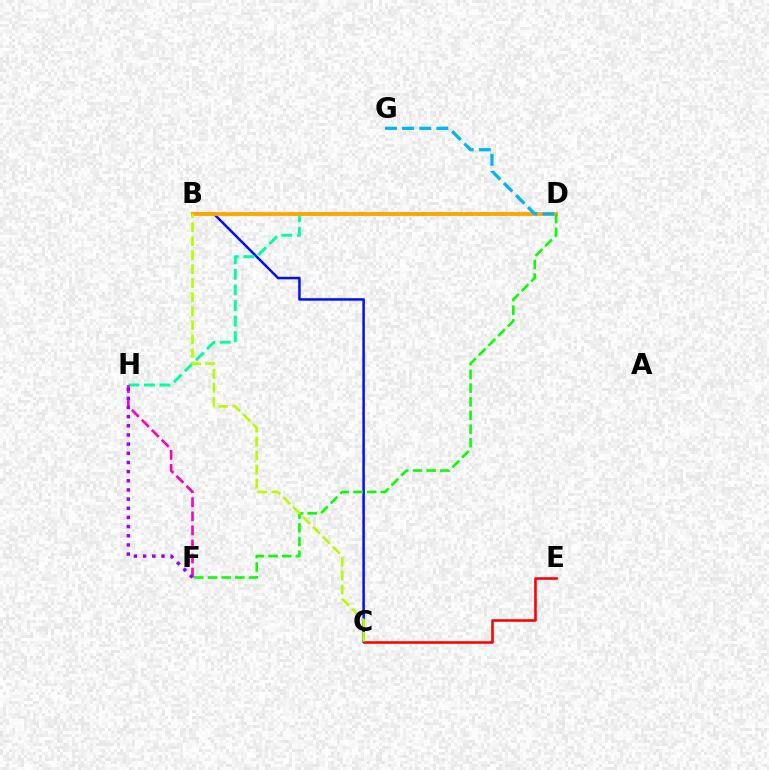{('B', 'C'): [{'color': '#0010ff', 'line_style': 'solid', 'thickness': 1.82}, {'color': '#b3ff00', 'line_style': 'dashed', 'thickness': 1.9}], ('D', 'H'): [{'color': '#00ff9d', 'line_style': 'dashed', 'thickness': 2.12}], ('B', 'D'): [{'color': '#ffa500', 'line_style': 'solid', 'thickness': 2.74}], ('F', 'H'): [{'color': '#ff00bd', 'line_style': 'dashed', 'thickness': 1.91}, {'color': '#9b00ff', 'line_style': 'dotted', 'thickness': 2.49}], ('C', 'E'): [{'color': '#ff0000', 'line_style': 'solid', 'thickness': 1.86}], ('D', 'F'): [{'color': '#08ff00', 'line_style': 'dashed', 'thickness': 1.86}], ('D', 'G'): [{'color': '#00b5ff', 'line_style': 'dashed', 'thickness': 2.33}]}